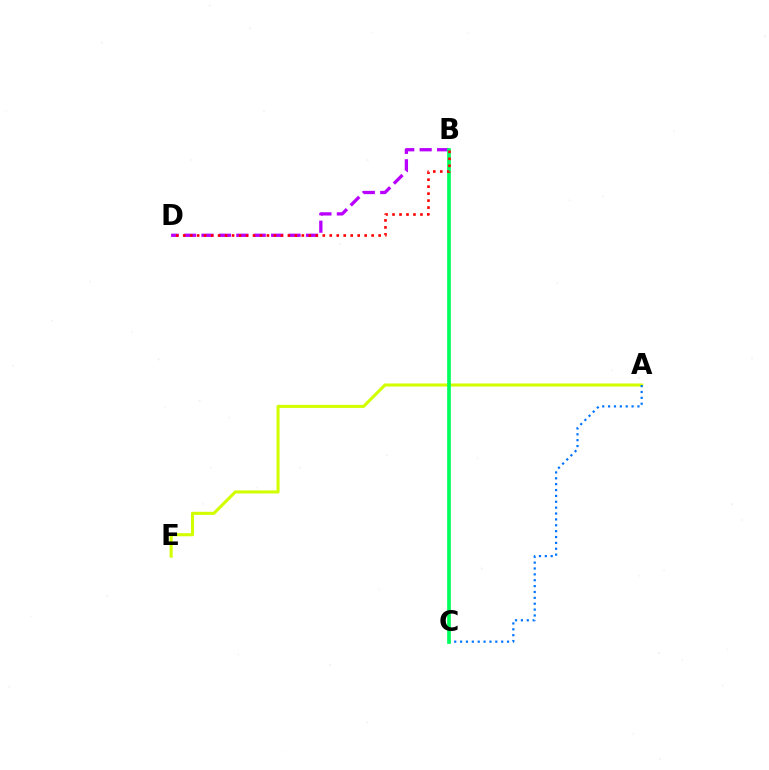{('A', 'E'): [{'color': '#d1ff00', 'line_style': 'solid', 'thickness': 2.21}], ('A', 'C'): [{'color': '#0074ff', 'line_style': 'dotted', 'thickness': 1.6}], ('B', 'D'): [{'color': '#b900ff', 'line_style': 'dashed', 'thickness': 2.37}, {'color': '#ff0000', 'line_style': 'dotted', 'thickness': 1.9}], ('B', 'C'): [{'color': '#00ff5c', 'line_style': 'solid', 'thickness': 2.65}]}